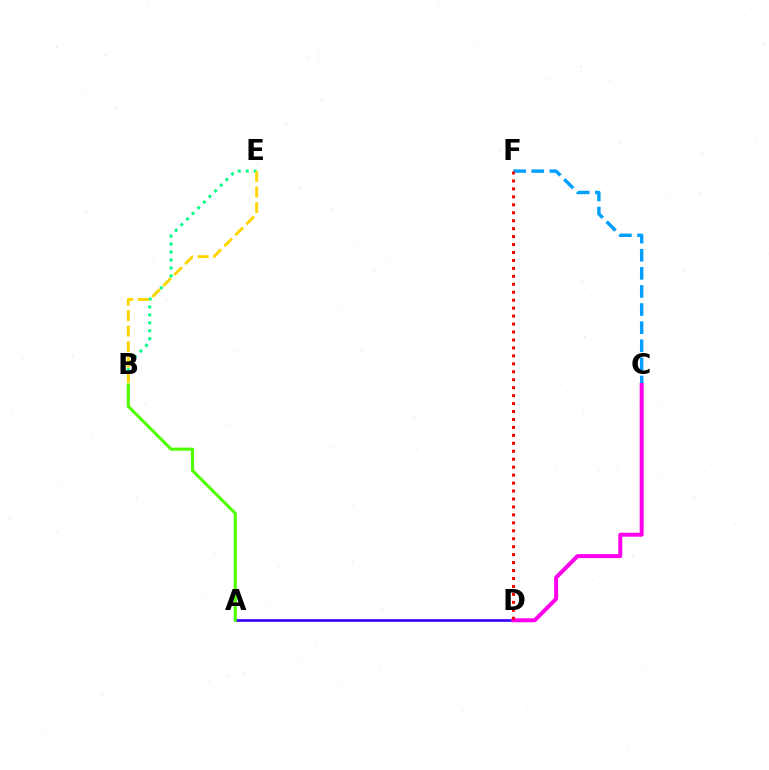{('C', 'F'): [{'color': '#009eff', 'line_style': 'dashed', 'thickness': 2.46}], ('A', 'D'): [{'color': '#3700ff', 'line_style': 'solid', 'thickness': 1.91}], ('B', 'E'): [{'color': '#00ff86', 'line_style': 'dotted', 'thickness': 2.16}, {'color': '#ffd500', 'line_style': 'dashed', 'thickness': 2.11}], ('C', 'D'): [{'color': '#ff00ed', 'line_style': 'solid', 'thickness': 2.85}], ('D', 'F'): [{'color': '#ff0000', 'line_style': 'dotted', 'thickness': 2.16}], ('A', 'B'): [{'color': '#4fff00', 'line_style': 'solid', 'thickness': 2.24}]}